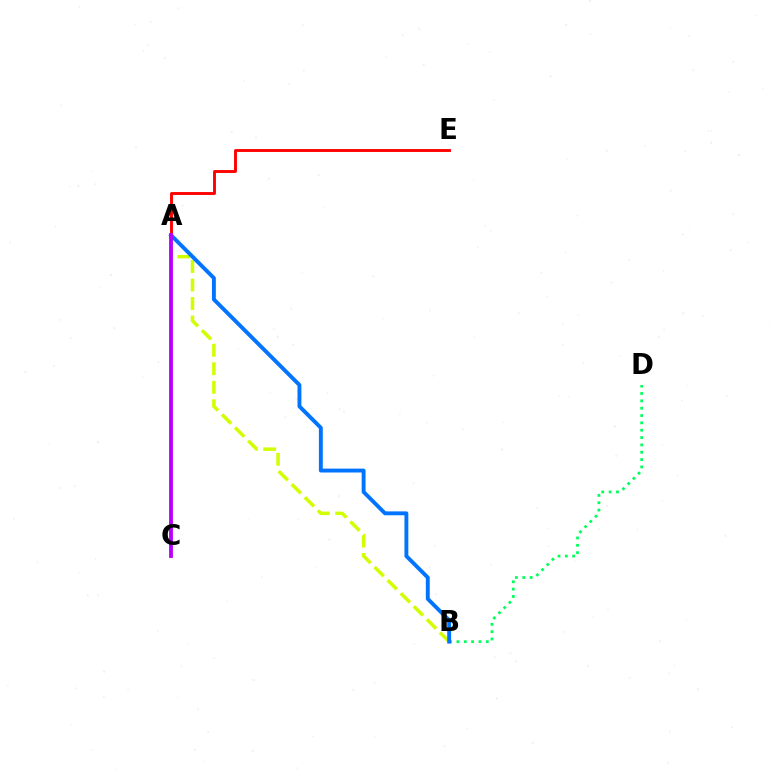{('A', 'B'): [{'color': '#d1ff00', 'line_style': 'dashed', 'thickness': 2.52}, {'color': '#0074ff', 'line_style': 'solid', 'thickness': 2.81}], ('B', 'D'): [{'color': '#00ff5c', 'line_style': 'dotted', 'thickness': 2.0}], ('A', 'E'): [{'color': '#ff0000', 'line_style': 'solid', 'thickness': 2.07}], ('A', 'C'): [{'color': '#b900ff', 'line_style': 'solid', 'thickness': 2.75}]}